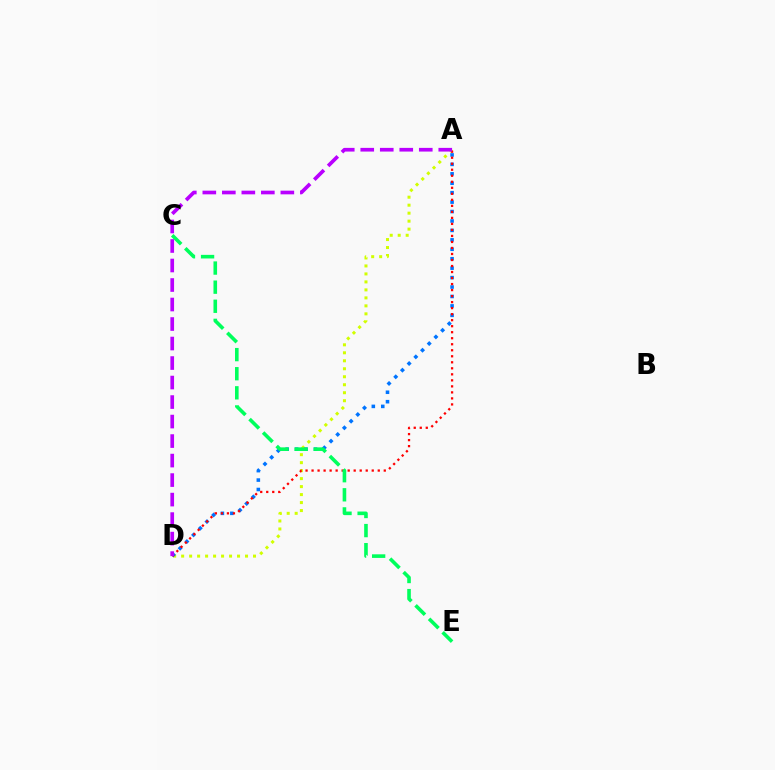{('A', 'D'): [{'color': '#d1ff00', 'line_style': 'dotted', 'thickness': 2.17}, {'color': '#0074ff', 'line_style': 'dotted', 'thickness': 2.56}, {'color': '#ff0000', 'line_style': 'dotted', 'thickness': 1.63}, {'color': '#b900ff', 'line_style': 'dashed', 'thickness': 2.65}], ('C', 'E'): [{'color': '#00ff5c', 'line_style': 'dashed', 'thickness': 2.59}]}